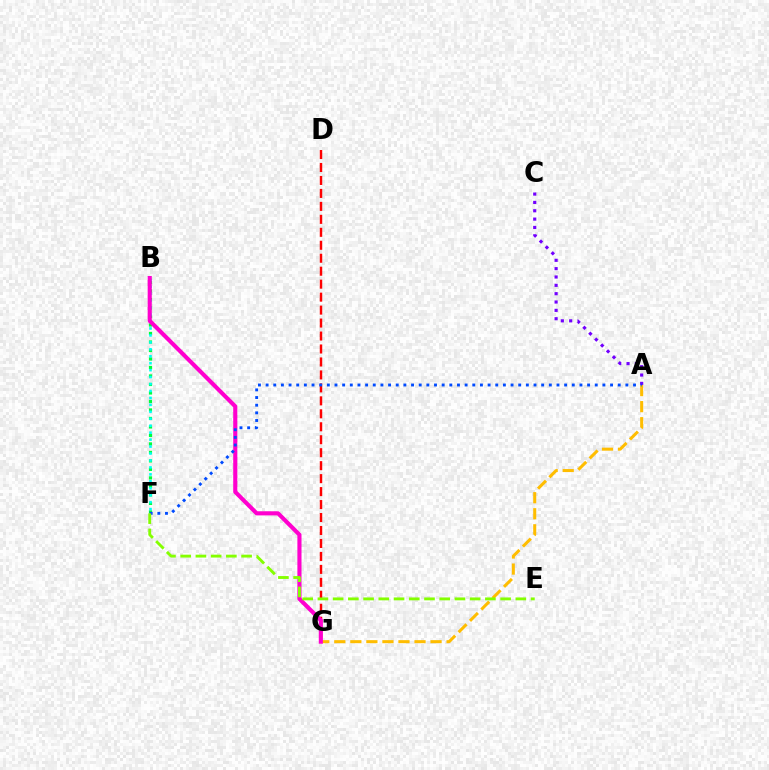{('D', 'G'): [{'color': '#ff0000', 'line_style': 'dashed', 'thickness': 1.76}], ('B', 'F'): [{'color': '#00ff39', 'line_style': 'dotted', 'thickness': 2.31}, {'color': '#00fff6', 'line_style': 'dotted', 'thickness': 1.89}], ('A', 'C'): [{'color': '#7200ff', 'line_style': 'dotted', 'thickness': 2.27}], ('A', 'G'): [{'color': '#ffbd00', 'line_style': 'dashed', 'thickness': 2.18}], ('B', 'G'): [{'color': '#ff00cf', 'line_style': 'solid', 'thickness': 2.96}], ('A', 'F'): [{'color': '#004bff', 'line_style': 'dotted', 'thickness': 2.08}], ('E', 'F'): [{'color': '#84ff00', 'line_style': 'dashed', 'thickness': 2.07}]}